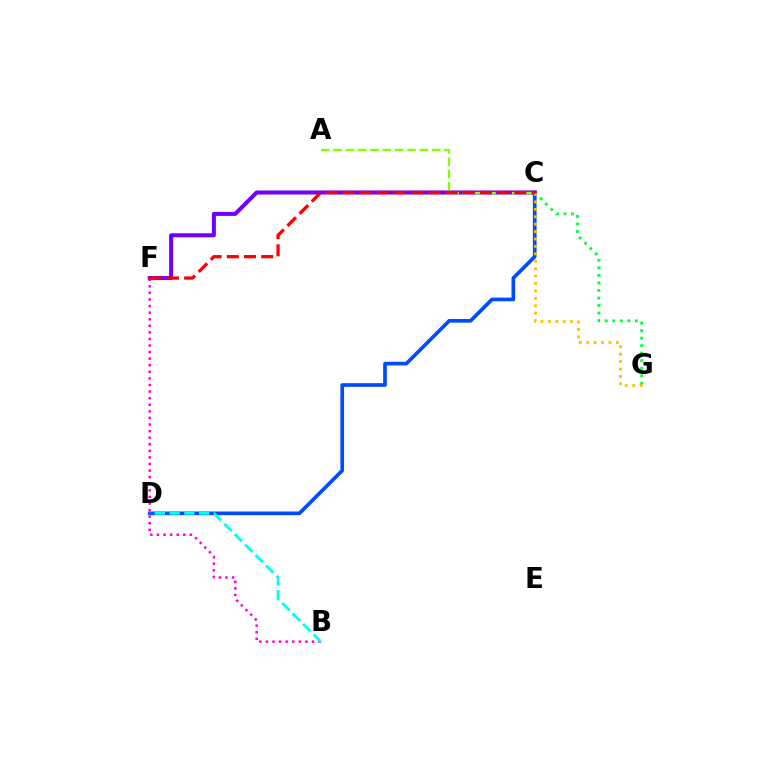{('C', 'D'): [{'color': '#004bff', 'line_style': 'solid', 'thickness': 2.64}], ('C', 'G'): [{'color': '#00ff39', 'line_style': 'dotted', 'thickness': 2.05}, {'color': '#ffbd00', 'line_style': 'dotted', 'thickness': 2.01}], ('C', 'F'): [{'color': '#7200ff', 'line_style': 'solid', 'thickness': 2.9}, {'color': '#ff0000', 'line_style': 'dashed', 'thickness': 2.34}], ('A', 'C'): [{'color': '#84ff00', 'line_style': 'dashed', 'thickness': 1.67}], ('B', 'F'): [{'color': '#ff00cf', 'line_style': 'dotted', 'thickness': 1.79}], ('B', 'D'): [{'color': '#00fff6', 'line_style': 'dashed', 'thickness': 2.01}]}